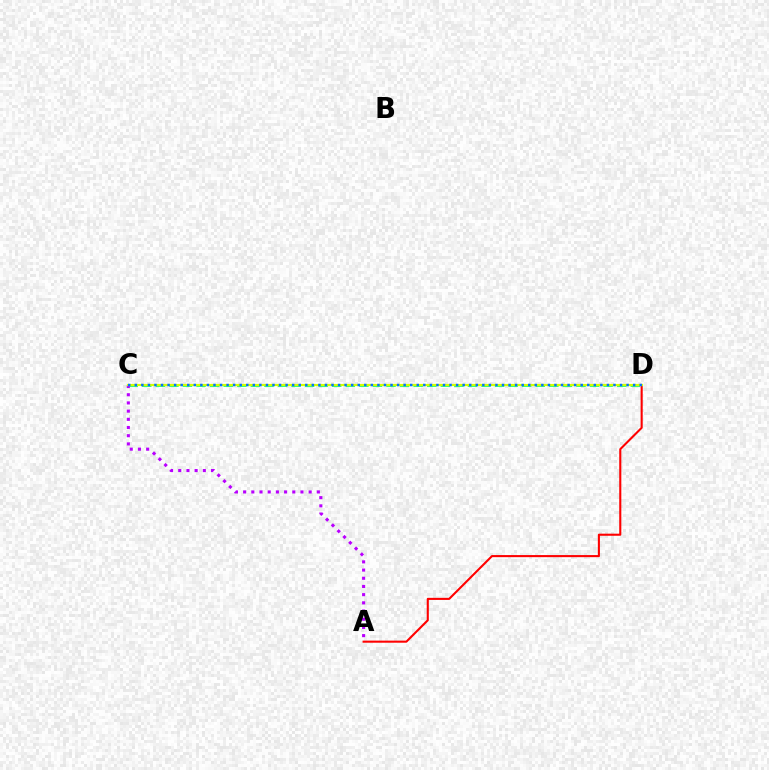{('C', 'D'): [{'color': '#00ff5c', 'line_style': 'dashed', 'thickness': 1.84}, {'color': '#d1ff00', 'line_style': 'solid', 'thickness': 1.56}, {'color': '#0074ff', 'line_style': 'dotted', 'thickness': 1.78}], ('A', 'C'): [{'color': '#b900ff', 'line_style': 'dotted', 'thickness': 2.23}], ('A', 'D'): [{'color': '#ff0000', 'line_style': 'solid', 'thickness': 1.51}]}